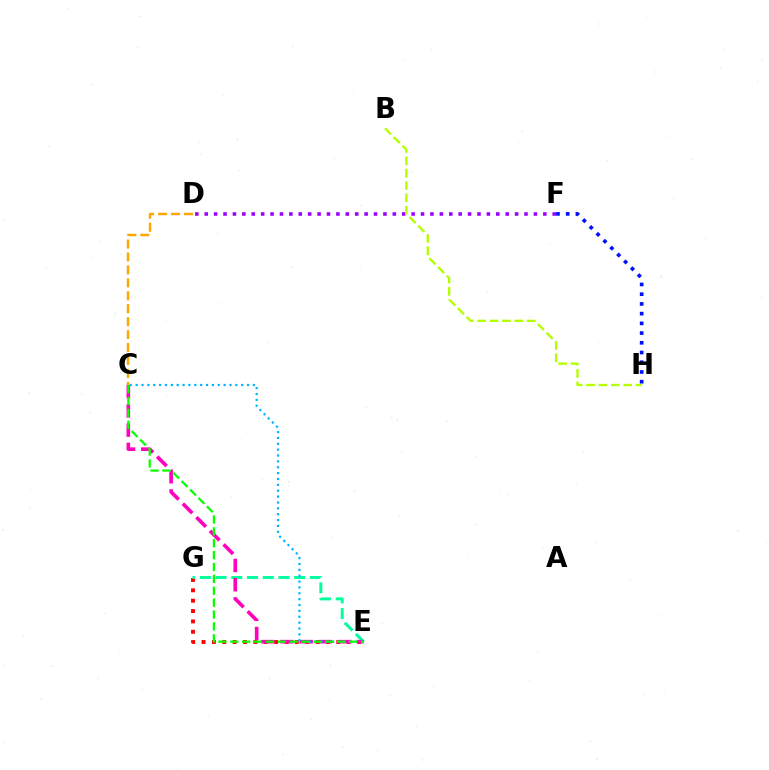{('E', 'G'): [{'color': '#ff0000', 'line_style': 'dotted', 'thickness': 2.82}, {'color': '#00ff9d', 'line_style': 'dashed', 'thickness': 2.14}], ('D', 'F'): [{'color': '#9b00ff', 'line_style': 'dotted', 'thickness': 2.56}], ('B', 'H'): [{'color': '#b3ff00', 'line_style': 'dashed', 'thickness': 1.68}], ('C', 'E'): [{'color': '#ff00bd', 'line_style': 'dashed', 'thickness': 2.61}, {'color': '#00b5ff', 'line_style': 'dotted', 'thickness': 1.59}, {'color': '#08ff00', 'line_style': 'dashed', 'thickness': 1.61}], ('F', 'H'): [{'color': '#0010ff', 'line_style': 'dotted', 'thickness': 2.64}], ('C', 'D'): [{'color': '#ffa500', 'line_style': 'dashed', 'thickness': 1.76}]}